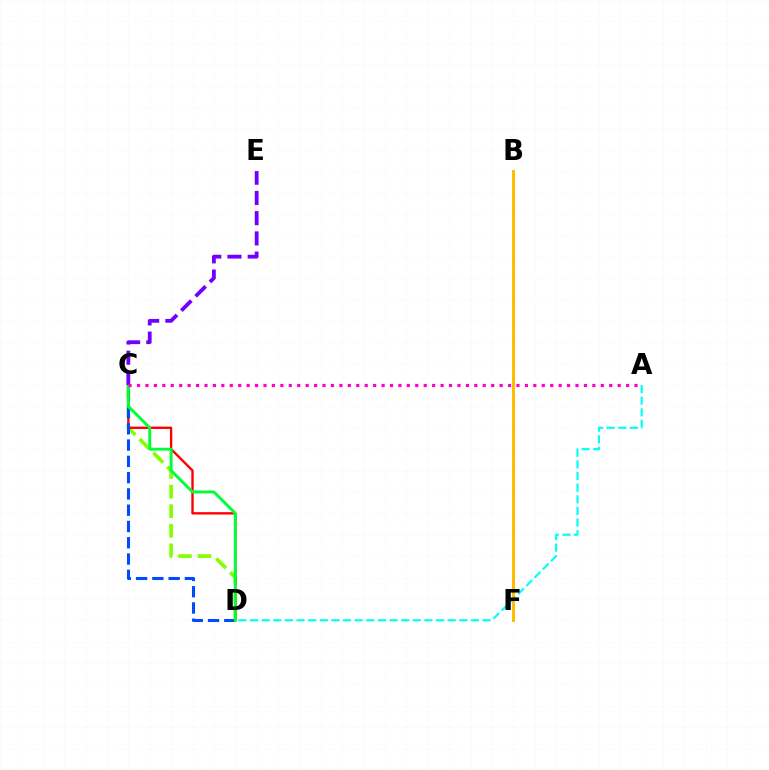{('C', 'D'): [{'color': '#84ff00', 'line_style': 'dashed', 'thickness': 2.66}, {'color': '#ff0000', 'line_style': 'solid', 'thickness': 1.71}, {'color': '#004bff', 'line_style': 'dashed', 'thickness': 2.21}, {'color': '#00ff39', 'line_style': 'solid', 'thickness': 2.1}], ('A', 'D'): [{'color': '#00fff6', 'line_style': 'dashed', 'thickness': 1.58}], ('C', 'E'): [{'color': '#7200ff', 'line_style': 'dashed', 'thickness': 2.75}], ('A', 'C'): [{'color': '#ff00cf', 'line_style': 'dotted', 'thickness': 2.29}], ('B', 'F'): [{'color': '#ffbd00', 'line_style': 'solid', 'thickness': 2.15}]}